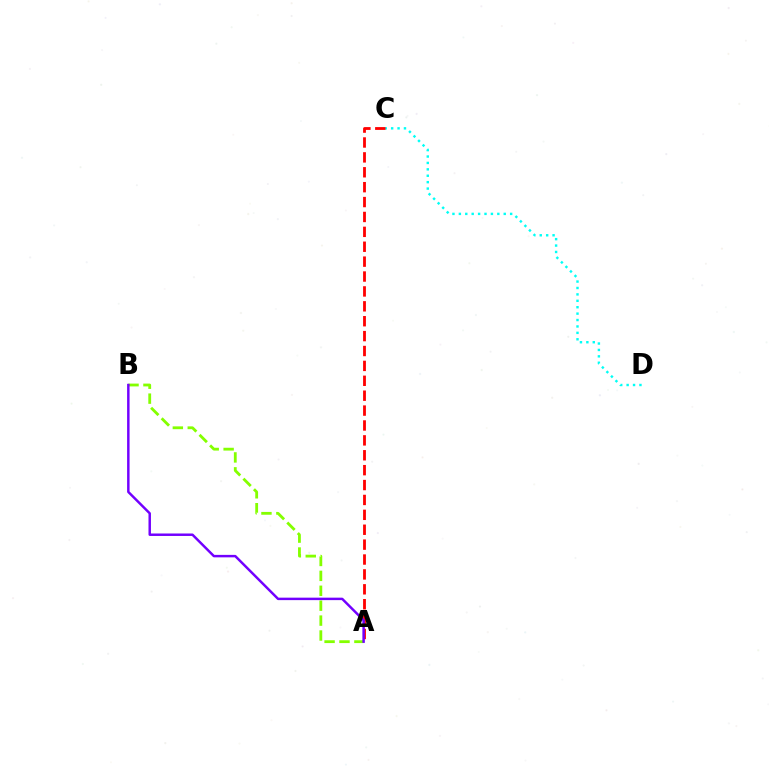{('A', 'B'): [{'color': '#84ff00', 'line_style': 'dashed', 'thickness': 2.03}, {'color': '#7200ff', 'line_style': 'solid', 'thickness': 1.78}], ('C', 'D'): [{'color': '#00fff6', 'line_style': 'dotted', 'thickness': 1.74}], ('A', 'C'): [{'color': '#ff0000', 'line_style': 'dashed', 'thickness': 2.02}]}